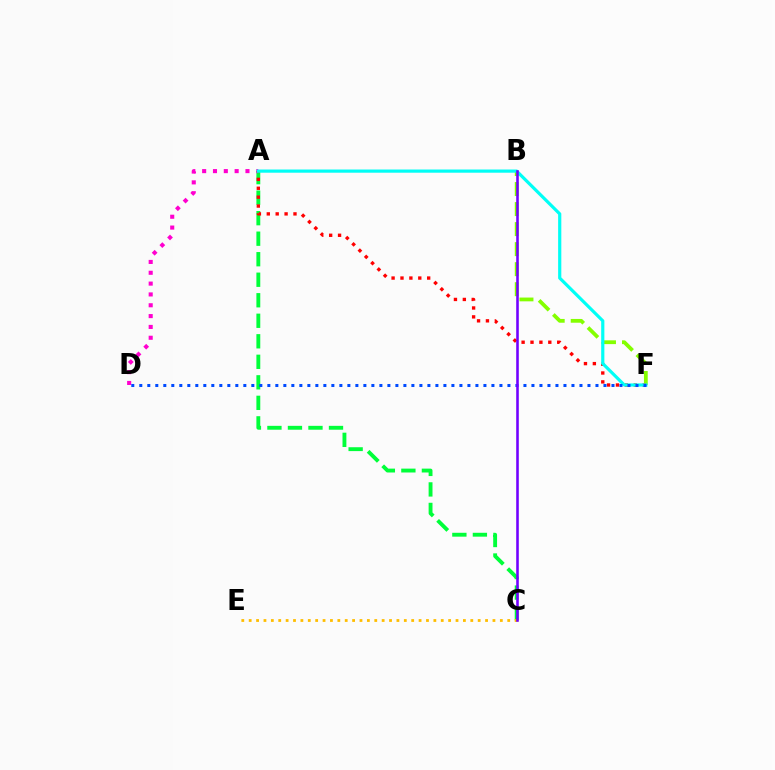{('B', 'F'): [{'color': '#84ff00', 'line_style': 'dashed', 'thickness': 2.72}], ('A', 'C'): [{'color': '#00ff39', 'line_style': 'dashed', 'thickness': 2.79}], ('A', 'D'): [{'color': '#ff00cf', 'line_style': 'dotted', 'thickness': 2.94}], ('A', 'F'): [{'color': '#ff0000', 'line_style': 'dotted', 'thickness': 2.42}, {'color': '#00fff6', 'line_style': 'solid', 'thickness': 2.3}], ('C', 'E'): [{'color': '#ffbd00', 'line_style': 'dotted', 'thickness': 2.01}], ('D', 'F'): [{'color': '#004bff', 'line_style': 'dotted', 'thickness': 2.17}], ('B', 'C'): [{'color': '#7200ff', 'line_style': 'solid', 'thickness': 1.85}]}